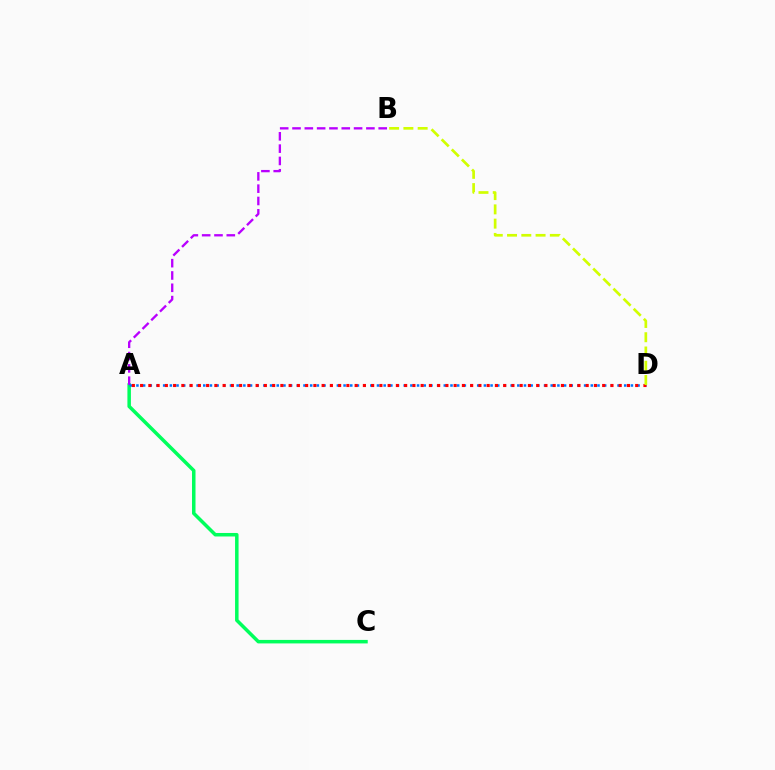{('A', 'C'): [{'color': '#00ff5c', 'line_style': 'solid', 'thickness': 2.52}], ('A', 'B'): [{'color': '#b900ff', 'line_style': 'dashed', 'thickness': 1.67}], ('A', 'D'): [{'color': '#0074ff', 'line_style': 'dotted', 'thickness': 1.82}, {'color': '#ff0000', 'line_style': 'dotted', 'thickness': 2.24}], ('B', 'D'): [{'color': '#d1ff00', 'line_style': 'dashed', 'thickness': 1.94}]}